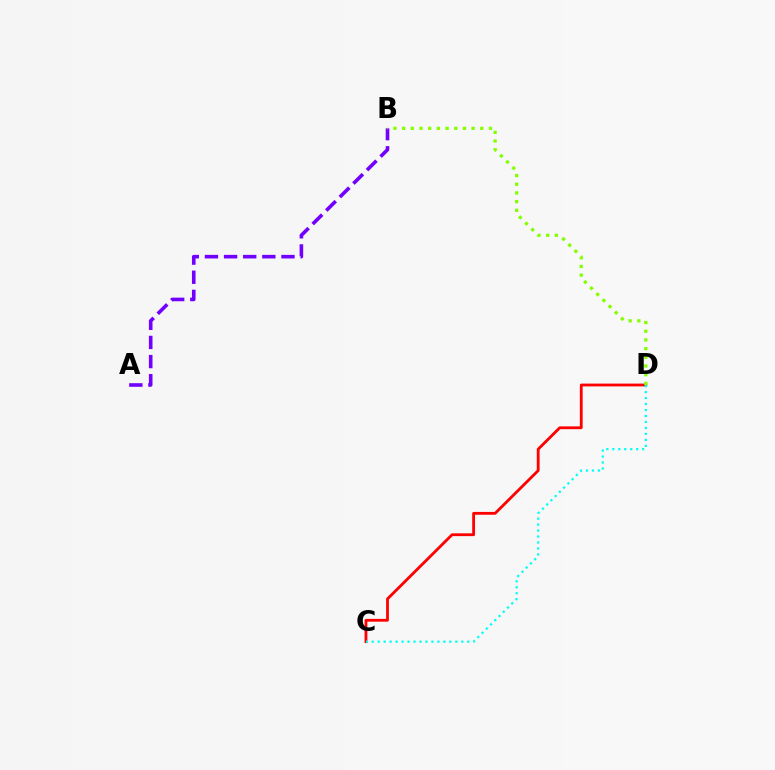{('C', 'D'): [{'color': '#ff0000', 'line_style': 'solid', 'thickness': 2.02}, {'color': '#00fff6', 'line_style': 'dotted', 'thickness': 1.62}], ('A', 'B'): [{'color': '#7200ff', 'line_style': 'dashed', 'thickness': 2.6}], ('B', 'D'): [{'color': '#84ff00', 'line_style': 'dotted', 'thickness': 2.36}]}